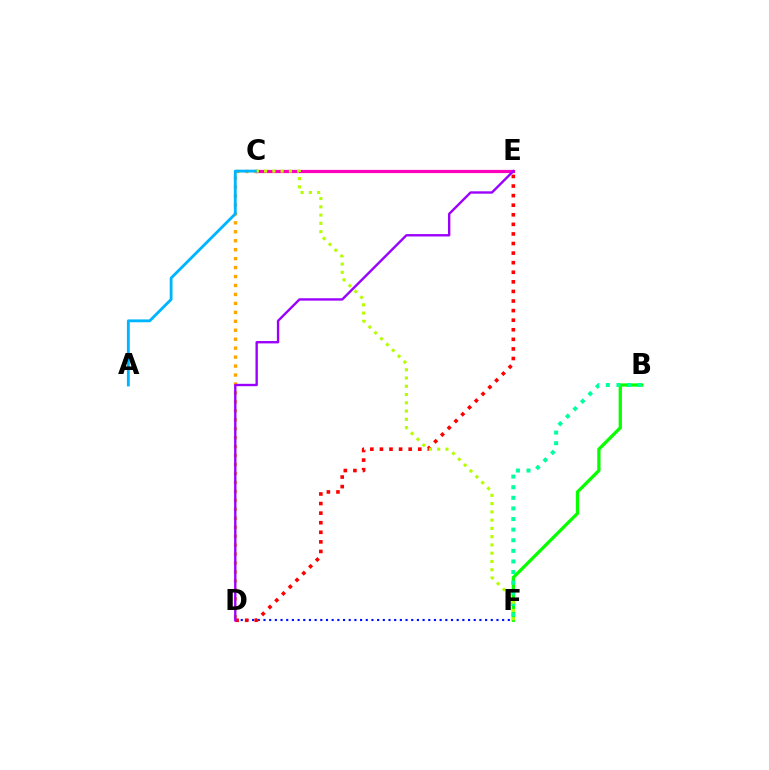{('C', 'D'): [{'color': '#ffa500', 'line_style': 'dotted', 'thickness': 2.43}], ('B', 'F'): [{'color': '#08ff00', 'line_style': 'solid', 'thickness': 2.36}, {'color': '#00ff9d', 'line_style': 'dotted', 'thickness': 2.88}], ('C', 'E'): [{'color': '#ff00bd', 'line_style': 'solid', 'thickness': 2.31}], ('A', 'C'): [{'color': '#00b5ff', 'line_style': 'solid', 'thickness': 2.05}], ('D', 'F'): [{'color': '#0010ff', 'line_style': 'dotted', 'thickness': 1.54}], ('D', 'E'): [{'color': '#ff0000', 'line_style': 'dotted', 'thickness': 2.6}, {'color': '#9b00ff', 'line_style': 'solid', 'thickness': 1.71}], ('C', 'F'): [{'color': '#b3ff00', 'line_style': 'dotted', 'thickness': 2.25}]}